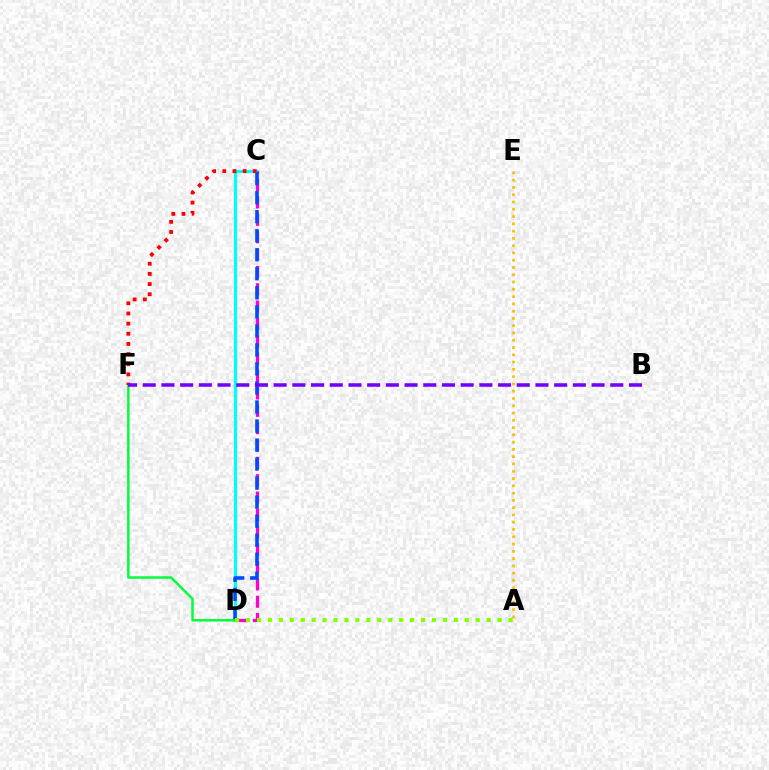{('C', 'D'): [{'color': '#00fff6', 'line_style': 'solid', 'thickness': 2.28}, {'color': '#ff00cf', 'line_style': 'dashed', 'thickness': 2.36}, {'color': '#004bff', 'line_style': 'dashed', 'thickness': 2.59}], ('D', 'F'): [{'color': '#00ff39', 'line_style': 'solid', 'thickness': 1.78}], ('A', 'E'): [{'color': '#ffbd00', 'line_style': 'dotted', 'thickness': 1.98}], ('A', 'D'): [{'color': '#84ff00', 'line_style': 'dotted', 'thickness': 2.97}], ('C', 'F'): [{'color': '#ff0000', 'line_style': 'dotted', 'thickness': 2.76}], ('B', 'F'): [{'color': '#7200ff', 'line_style': 'dashed', 'thickness': 2.54}]}